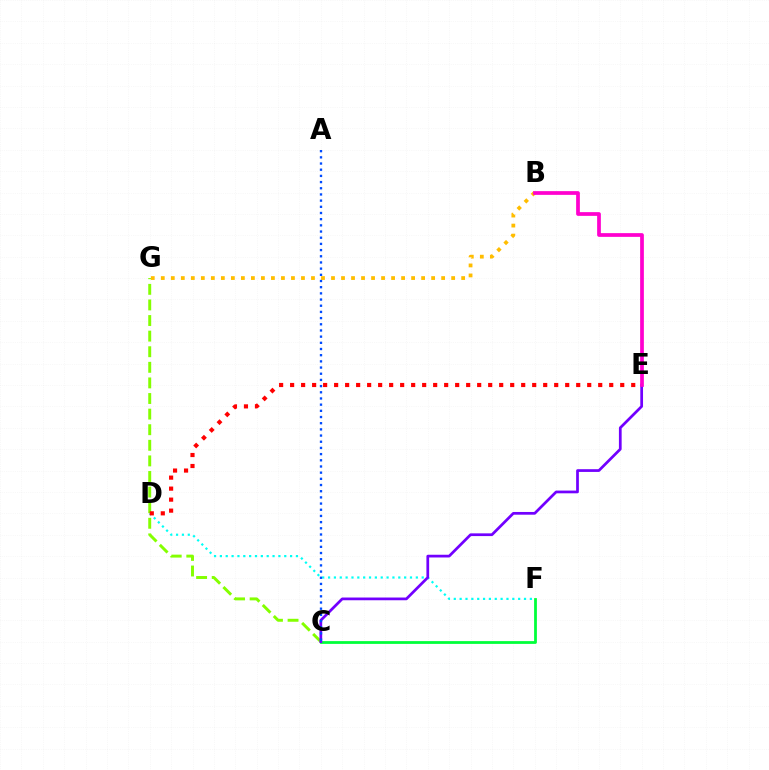{('D', 'F'): [{'color': '#00fff6', 'line_style': 'dotted', 'thickness': 1.59}], ('C', 'G'): [{'color': '#84ff00', 'line_style': 'dashed', 'thickness': 2.12}], ('C', 'F'): [{'color': '#00ff39', 'line_style': 'solid', 'thickness': 2.0}], ('B', 'G'): [{'color': '#ffbd00', 'line_style': 'dotted', 'thickness': 2.72}], ('C', 'E'): [{'color': '#7200ff', 'line_style': 'solid', 'thickness': 1.97}], ('A', 'C'): [{'color': '#004bff', 'line_style': 'dotted', 'thickness': 1.68}], ('B', 'E'): [{'color': '#ff00cf', 'line_style': 'solid', 'thickness': 2.68}], ('D', 'E'): [{'color': '#ff0000', 'line_style': 'dotted', 'thickness': 2.99}]}